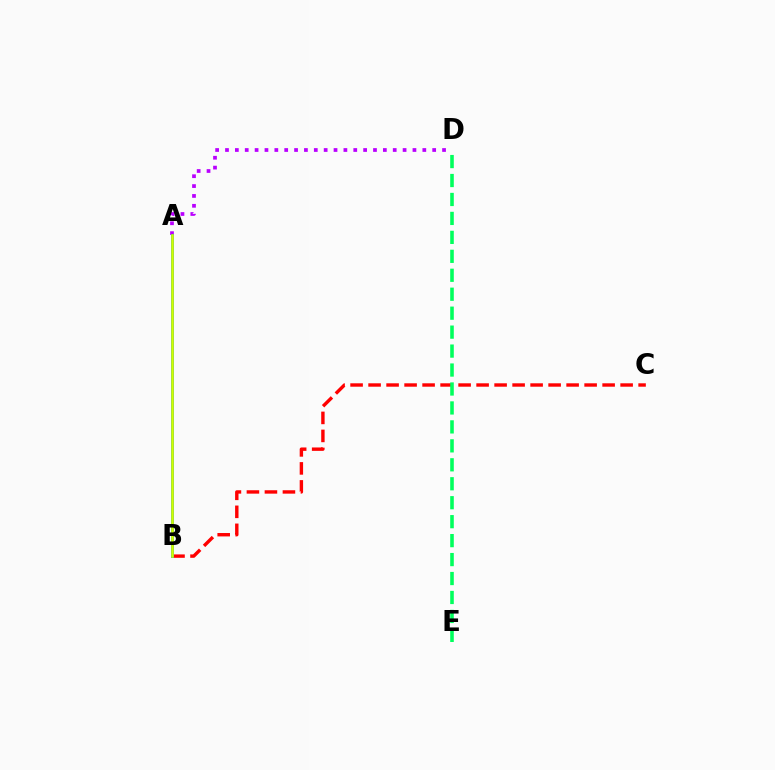{('B', 'C'): [{'color': '#ff0000', 'line_style': 'dashed', 'thickness': 2.45}], ('A', 'D'): [{'color': '#b900ff', 'line_style': 'dotted', 'thickness': 2.68}], ('A', 'B'): [{'color': '#0074ff', 'line_style': 'solid', 'thickness': 2.13}, {'color': '#d1ff00', 'line_style': 'solid', 'thickness': 1.89}], ('D', 'E'): [{'color': '#00ff5c', 'line_style': 'dashed', 'thickness': 2.57}]}